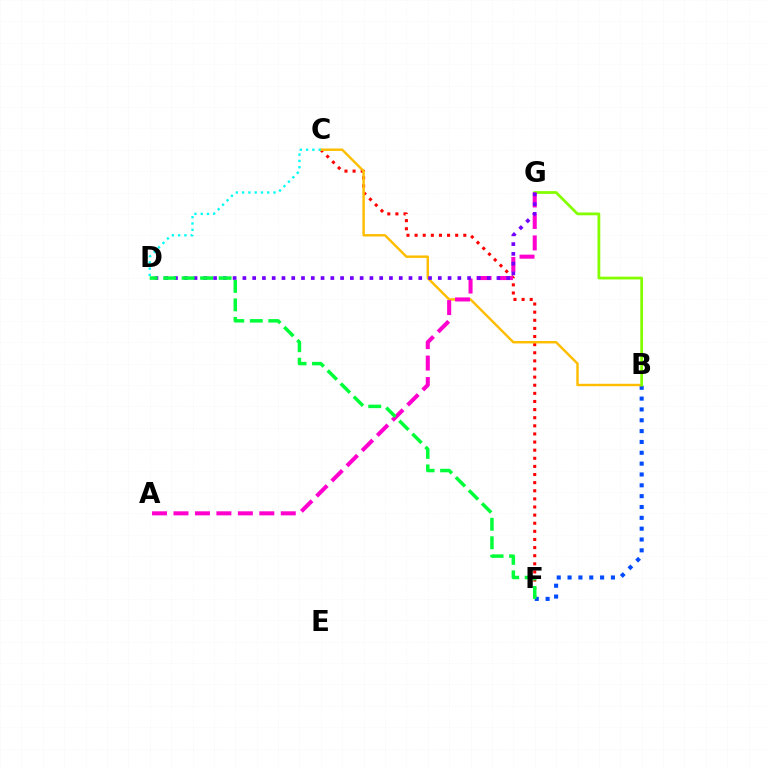{('C', 'F'): [{'color': '#ff0000', 'line_style': 'dotted', 'thickness': 2.21}], ('B', 'F'): [{'color': '#004bff', 'line_style': 'dotted', 'thickness': 2.94}], ('B', 'C'): [{'color': '#ffbd00', 'line_style': 'solid', 'thickness': 1.76}], ('B', 'G'): [{'color': '#84ff00', 'line_style': 'solid', 'thickness': 2.0}], ('A', 'G'): [{'color': '#ff00cf', 'line_style': 'dashed', 'thickness': 2.92}], ('D', 'G'): [{'color': '#7200ff', 'line_style': 'dotted', 'thickness': 2.65}], ('C', 'D'): [{'color': '#00fff6', 'line_style': 'dotted', 'thickness': 1.71}], ('D', 'F'): [{'color': '#00ff39', 'line_style': 'dashed', 'thickness': 2.51}]}